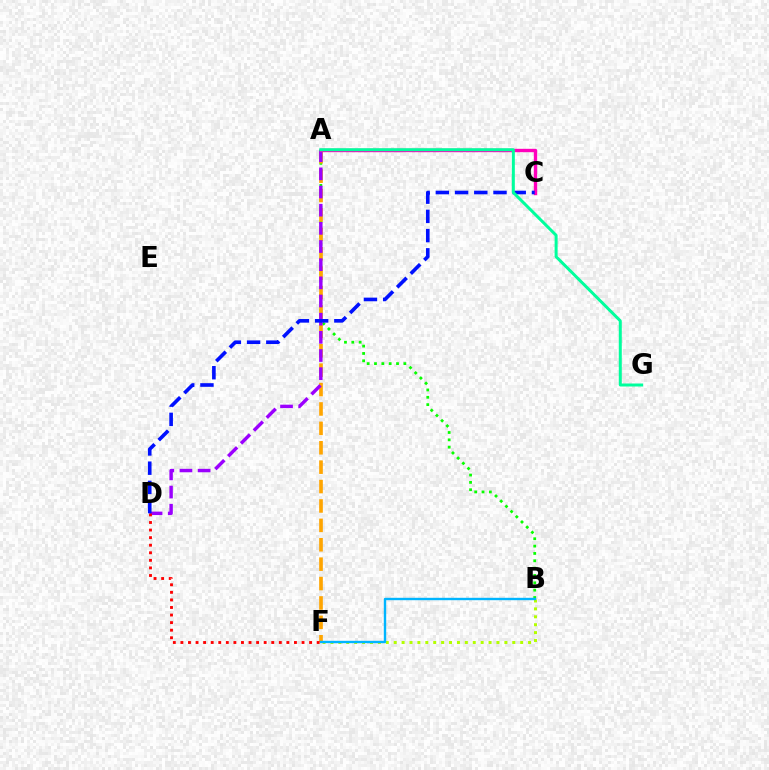{('B', 'F'): [{'color': '#b3ff00', 'line_style': 'dotted', 'thickness': 2.15}, {'color': '#00b5ff', 'line_style': 'solid', 'thickness': 1.72}], ('A', 'B'): [{'color': '#08ff00', 'line_style': 'dotted', 'thickness': 2.0}], ('A', 'F'): [{'color': '#ffa500', 'line_style': 'dashed', 'thickness': 2.64}], ('A', 'D'): [{'color': '#9b00ff', 'line_style': 'dashed', 'thickness': 2.47}], ('A', 'C'): [{'color': '#ff00bd', 'line_style': 'solid', 'thickness': 2.43}], ('D', 'F'): [{'color': '#ff0000', 'line_style': 'dotted', 'thickness': 2.06}], ('C', 'D'): [{'color': '#0010ff', 'line_style': 'dashed', 'thickness': 2.61}], ('A', 'G'): [{'color': '#00ff9d', 'line_style': 'solid', 'thickness': 2.15}]}